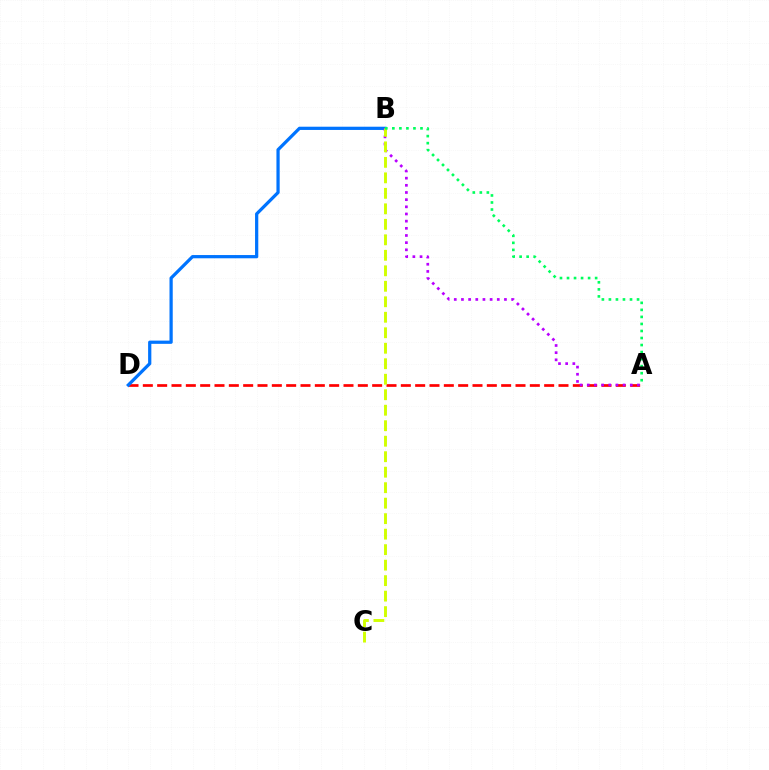{('A', 'D'): [{'color': '#ff0000', 'line_style': 'dashed', 'thickness': 1.95}], ('B', 'D'): [{'color': '#0074ff', 'line_style': 'solid', 'thickness': 2.33}], ('A', 'B'): [{'color': '#b900ff', 'line_style': 'dotted', 'thickness': 1.95}, {'color': '#00ff5c', 'line_style': 'dotted', 'thickness': 1.91}], ('B', 'C'): [{'color': '#d1ff00', 'line_style': 'dashed', 'thickness': 2.1}]}